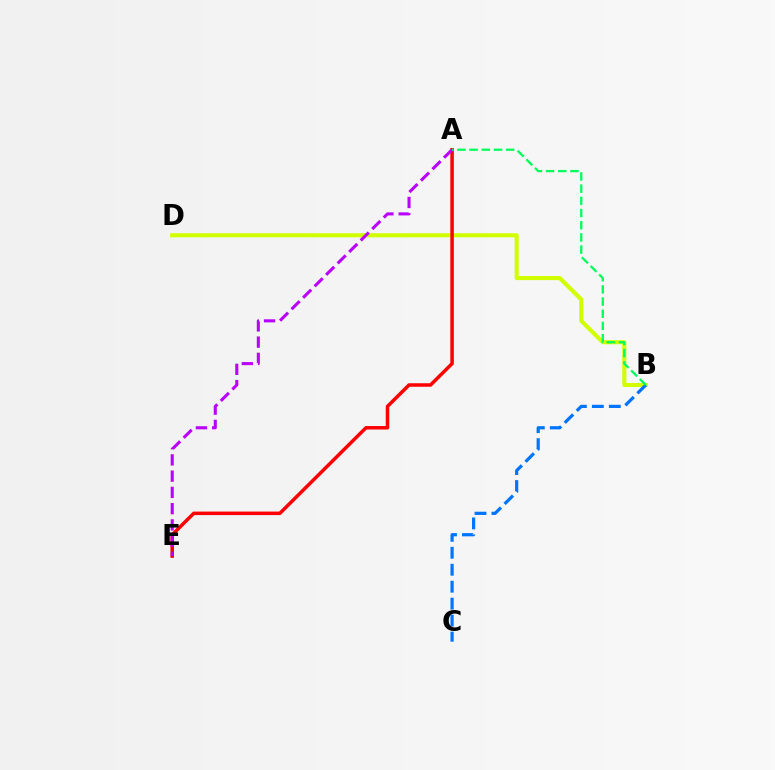{('B', 'D'): [{'color': '#d1ff00', 'line_style': 'solid', 'thickness': 2.96}], ('A', 'E'): [{'color': '#ff0000', 'line_style': 'solid', 'thickness': 2.52}, {'color': '#b900ff', 'line_style': 'dashed', 'thickness': 2.21}], ('B', 'C'): [{'color': '#0074ff', 'line_style': 'dashed', 'thickness': 2.3}], ('A', 'B'): [{'color': '#00ff5c', 'line_style': 'dashed', 'thickness': 1.66}]}